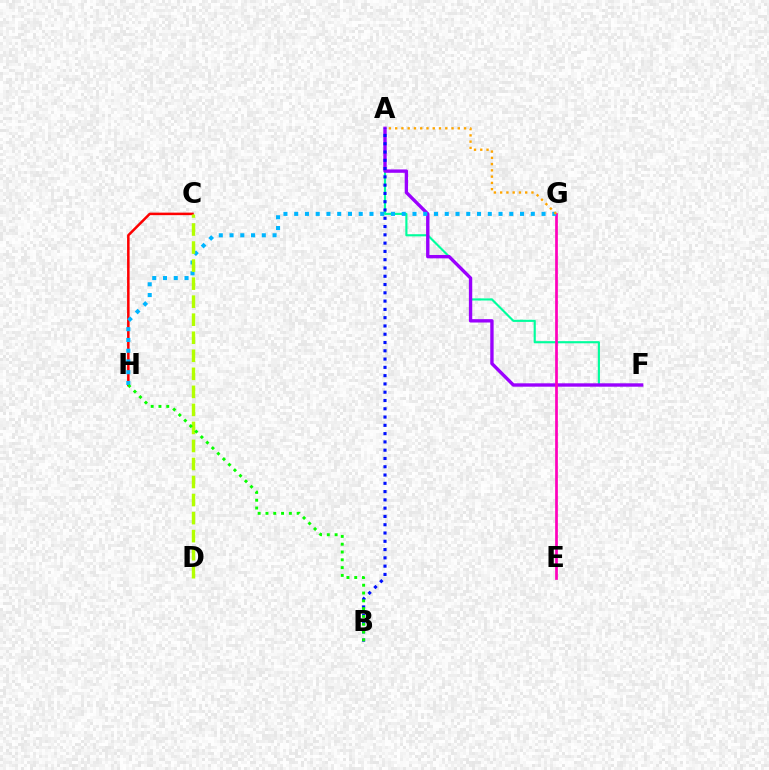{('C', 'H'): [{'color': '#ff0000', 'line_style': 'solid', 'thickness': 1.81}], ('A', 'F'): [{'color': '#00ff9d', 'line_style': 'solid', 'thickness': 1.55}, {'color': '#9b00ff', 'line_style': 'solid', 'thickness': 2.42}], ('E', 'G'): [{'color': '#ff00bd', 'line_style': 'solid', 'thickness': 1.95}], ('G', 'H'): [{'color': '#00b5ff', 'line_style': 'dotted', 'thickness': 2.92}], ('A', 'B'): [{'color': '#0010ff', 'line_style': 'dotted', 'thickness': 2.25}], ('C', 'D'): [{'color': '#b3ff00', 'line_style': 'dashed', 'thickness': 2.45}], ('A', 'G'): [{'color': '#ffa500', 'line_style': 'dotted', 'thickness': 1.7}], ('B', 'H'): [{'color': '#08ff00', 'line_style': 'dotted', 'thickness': 2.12}]}